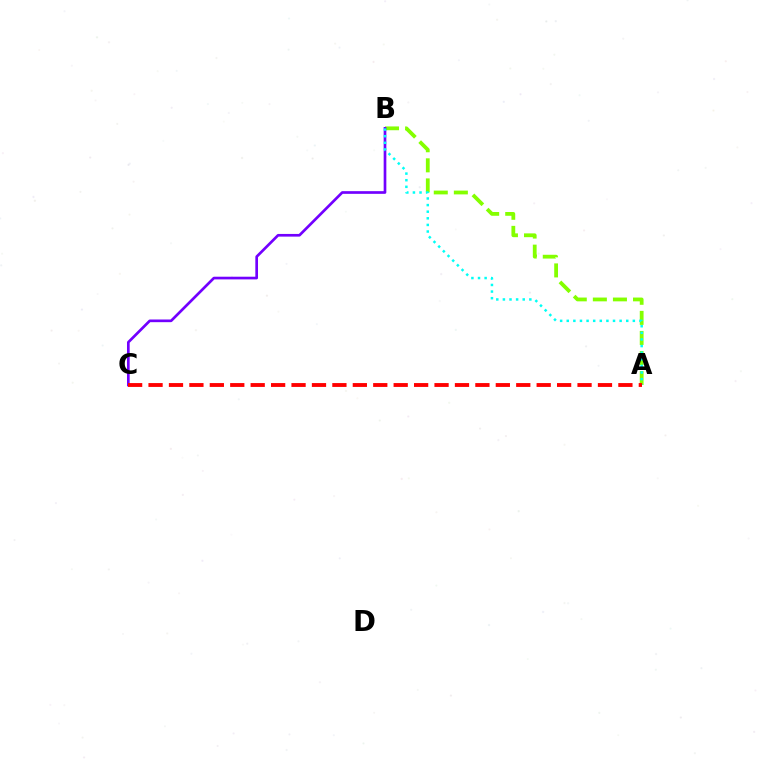{('A', 'B'): [{'color': '#84ff00', 'line_style': 'dashed', 'thickness': 2.73}, {'color': '#00fff6', 'line_style': 'dotted', 'thickness': 1.8}], ('B', 'C'): [{'color': '#7200ff', 'line_style': 'solid', 'thickness': 1.93}], ('A', 'C'): [{'color': '#ff0000', 'line_style': 'dashed', 'thickness': 2.78}]}